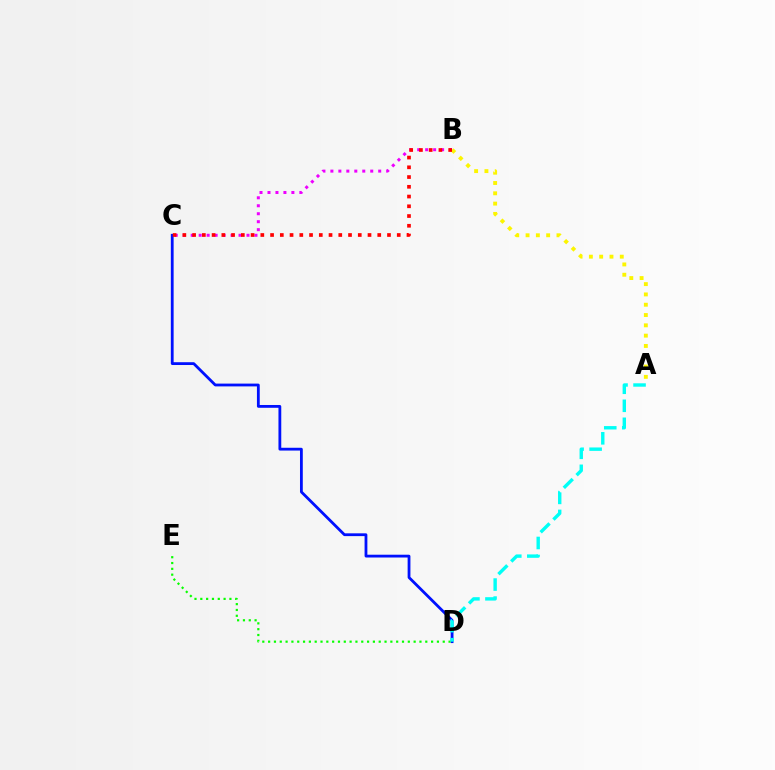{('B', 'C'): [{'color': '#ee00ff', 'line_style': 'dotted', 'thickness': 2.17}, {'color': '#ff0000', 'line_style': 'dotted', 'thickness': 2.65}], ('C', 'D'): [{'color': '#0010ff', 'line_style': 'solid', 'thickness': 2.01}], ('A', 'B'): [{'color': '#fcf500', 'line_style': 'dotted', 'thickness': 2.8}], ('D', 'E'): [{'color': '#08ff00', 'line_style': 'dotted', 'thickness': 1.58}], ('A', 'D'): [{'color': '#00fff6', 'line_style': 'dashed', 'thickness': 2.45}]}